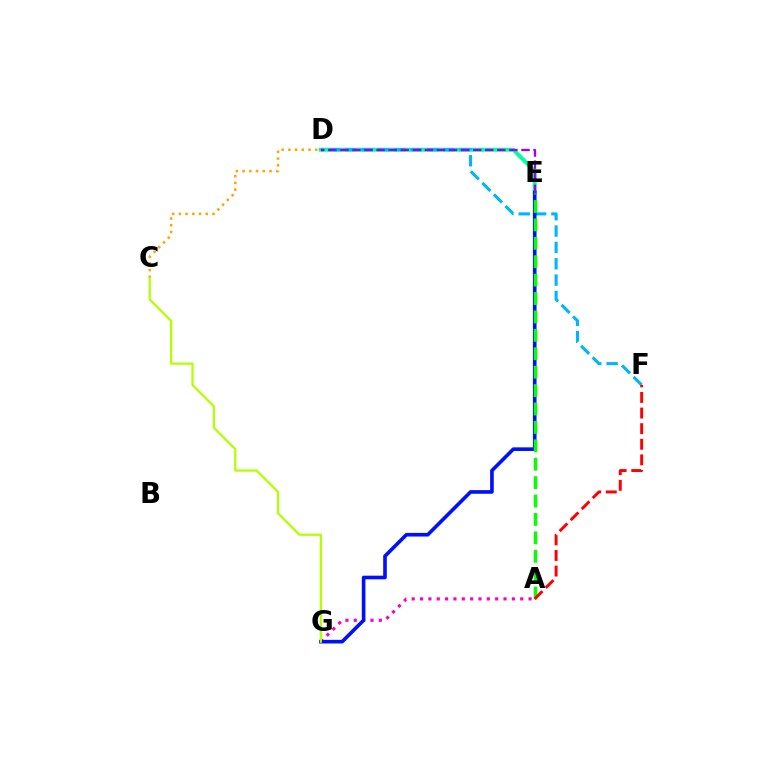{('A', 'G'): [{'color': '#ff00bd', 'line_style': 'dotted', 'thickness': 2.27}], ('D', 'E'): [{'color': '#00ff9d', 'line_style': 'solid', 'thickness': 2.85}, {'color': '#9b00ff', 'line_style': 'dashed', 'thickness': 1.64}], ('D', 'F'): [{'color': '#00b5ff', 'line_style': 'dashed', 'thickness': 2.22}], ('C', 'D'): [{'color': '#ffa500', 'line_style': 'dotted', 'thickness': 1.82}], ('E', 'G'): [{'color': '#0010ff', 'line_style': 'solid', 'thickness': 2.61}], ('C', 'G'): [{'color': '#b3ff00', 'line_style': 'solid', 'thickness': 1.61}], ('A', 'E'): [{'color': '#08ff00', 'line_style': 'dashed', 'thickness': 2.5}], ('A', 'F'): [{'color': '#ff0000', 'line_style': 'dashed', 'thickness': 2.12}]}